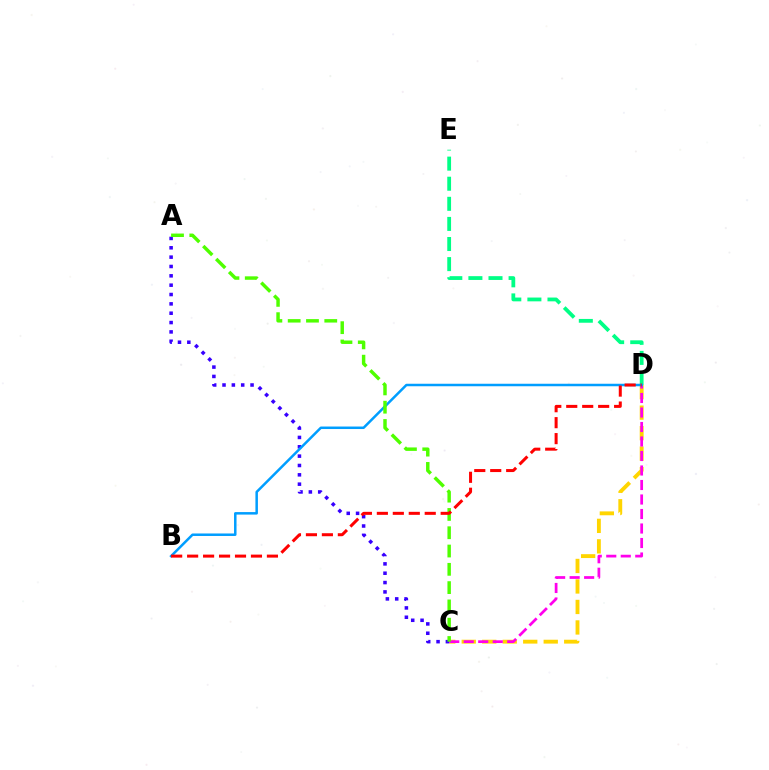{('D', 'E'): [{'color': '#00ff86', 'line_style': 'dashed', 'thickness': 2.73}], ('C', 'D'): [{'color': '#ffd500', 'line_style': 'dashed', 'thickness': 2.78}, {'color': '#ff00ed', 'line_style': 'dashed', 'thickness': 1.97}], ('A', 'C'): [{'color': '#3700ff', 'line_style': 'dotted', 'thickness': 2.54}, {'color': '#4fff00', 'line_style': 'dashed', 'thickness': 2.49}], ('B', 'D'): [{'color': '#009eff', 'line_style': 'solid', 'thickness': 1.8}, {'color': '#ff0000', 'line_style': 'dashed', 'thickness': 2.17}]}